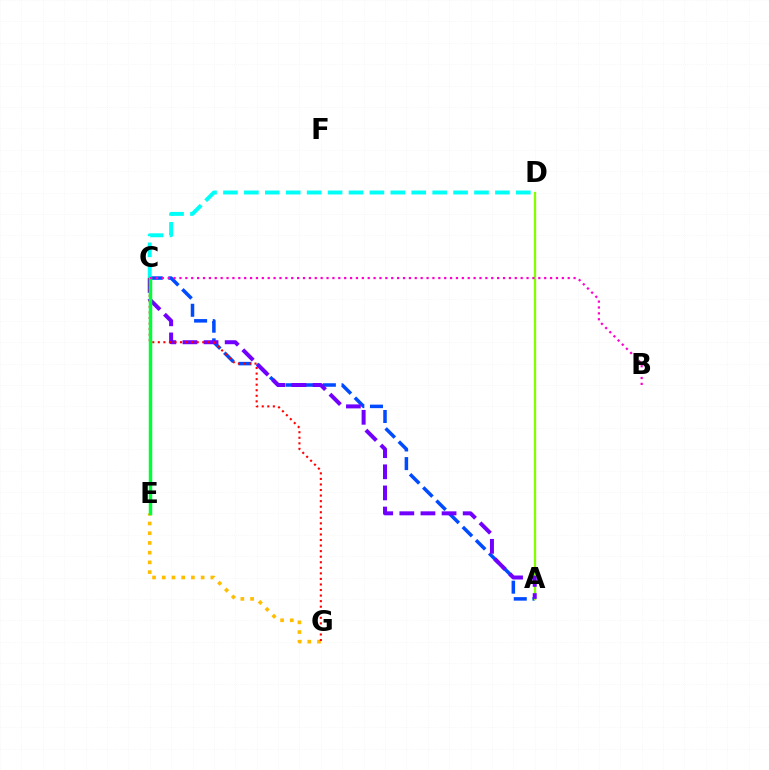{('A', 'C'): [{'color': '#004bff', 'line_style': 'dashed', 'thickness': 2.53}, {'color': '#7200ff', 'line_style': 'dashed', 'thickness': 2.87}], ('E', 'G'): [{'color': '#ffbd00', 'line_style': 'dotted', 'thickness': 2.64}], ('A', 'D'): [{'color': '#84ff00', 'line_style': 'solid', 'thickness': 1.66}], ('C', 'D'): [{'color': '#00fff6', 'line_style': 'dashed', 'thickness': 2.84}], ('C', 'G'): [{'color': '#ff0000', 'line_style': 'dotted', 'thickness': 1.51}], ('C', 'E'): [{'color': '#00ff39', 'line_style': 'solid', 'thickness': 2.51}], ('B', 'C'): [{'color': '#ff00cf', 'line_style': 'dotted', 'thickness': 1.6}]}